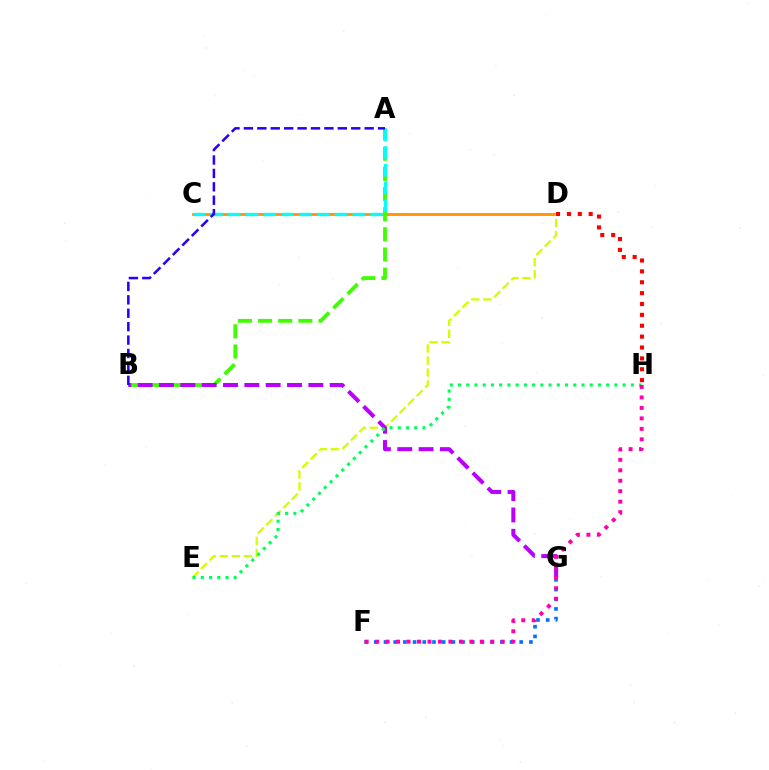{('F', 'G'): [{'color': '#0074ff', 'line_style': 'dotted', 'thickness': 2.63}], ('C', 'D'): [{'color': '#ff9400', 'line_style': 'solid', 'thickness': 2.04}], ('A', 'B'): [{'color': '#3dff00', 'line_style': 'dashed', 'thickness': 2.74}, {'color': '#2500ff', 'line_style': 'dashed', 'thickness': 1.82}], ('D', 'E'): [{'color': '#d1ff00', 'line_style': 'dashed', 'thickness': 1.63}], ('D', 'H'): [{'color': '#ff0000', 'line_style': 'dotted', 'thickness': 2.95}], ('A', 'C'): [{'color': '#00fff6', 'line_style': 'dashed', 'thickness': 2.41}], ('B', 'G'): [{'color': '#b900ff', 'line_style': 'dashed', 'thickness': 2.9}], ('E', 'H'): [{'color': '#00ff5c', 'line_style': 'dotted', 'thickness': 2.24}], ('F', 'H'): [{'color': '#ff00ac', 'line_style': 'dotted', 'thickness': 2.84}]}